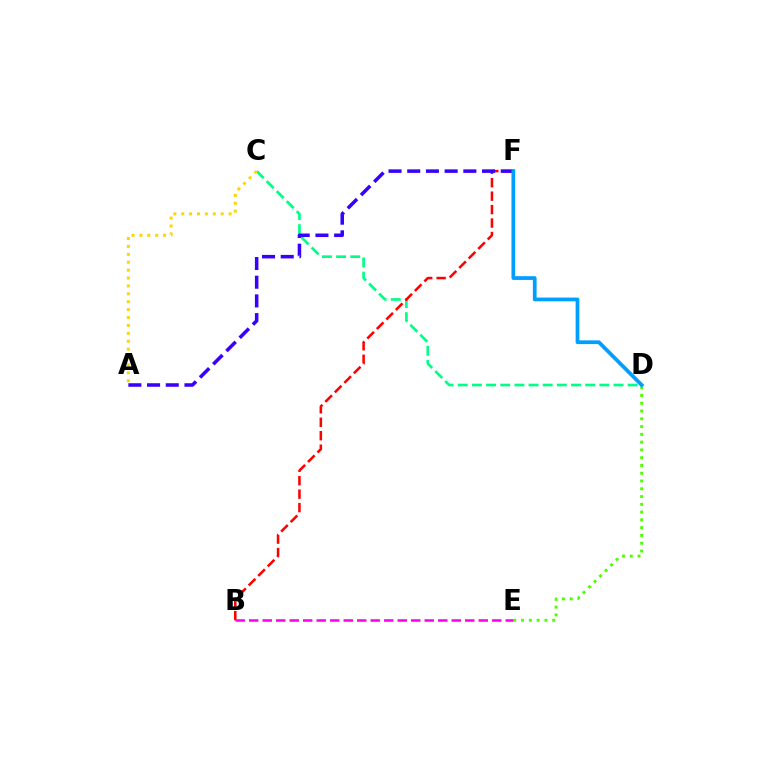{('C', 'D'): [{'color': '#00ff86', 'line_style': 'dashed', 'thickness': 1.92}], ('B', 'F'): [{'color': '#ff0000', 'line_style': 'dashed', 'thickness': 1.83}], ('D', 'E'): [{'color': '#4fff00', 'line_style': 'dotted', 'thickness': 2.11}], ('B', 'E'): [{'color': '#ff00ed', 'line_style': 'dashed', 'thickness': 1.83}], ('A', 'F'): [{'color': '#3700ff', 'line_style': 'dashed', 'thickness': 2.54}], ('A', 'C'): [{'color': '#ffd500', 'line_style': 'dotted', 'thickness': 2.15}], ('D', 'F'): [{'color': '#009eff', 'line_style': 'solid', 'thickness': 2.7}]}